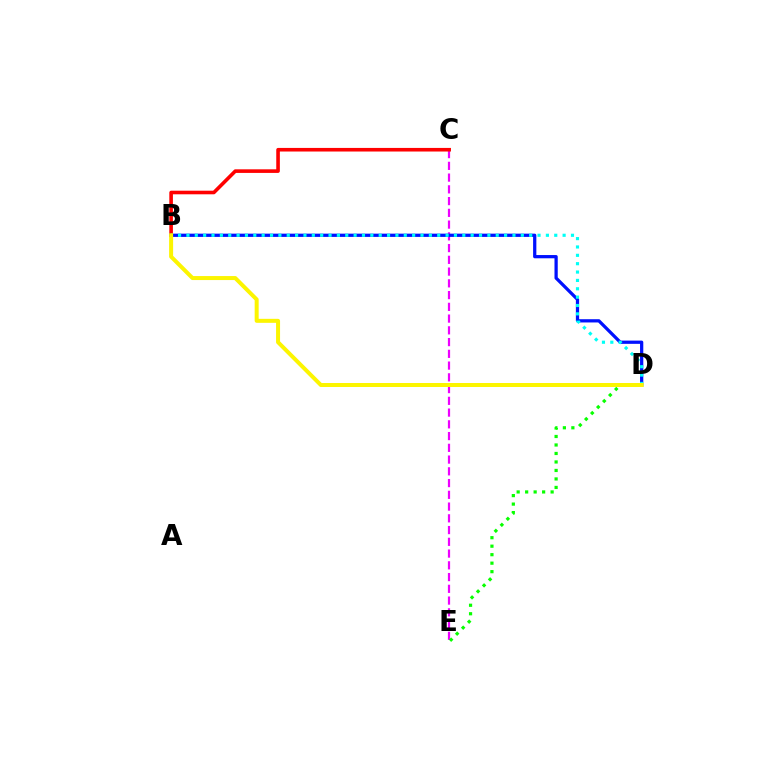{('C', 'E'): [{'color': '#ee00ff', 'line_style': 'dashed', 'thickness': 1.6}], ('D', 'E'): [{'color': '#08ff00', 'line_style': 'dotted', 'thickness': 2.31}], ('B', 'C'): [{'color': '#ff0000', 'line_style': 'solid', 'thickness': 2.59}], ('B', 'D'): [{'color': '#0010ff', 'line_style': 'solid', 'thickness': 2.34}, {'color': '#00fff6', 'line_style': 'dotted', 'thickness': 2.27}, {'color': '#fcf500', 'line_style': 'solid', 'thickness': 2.88}]}